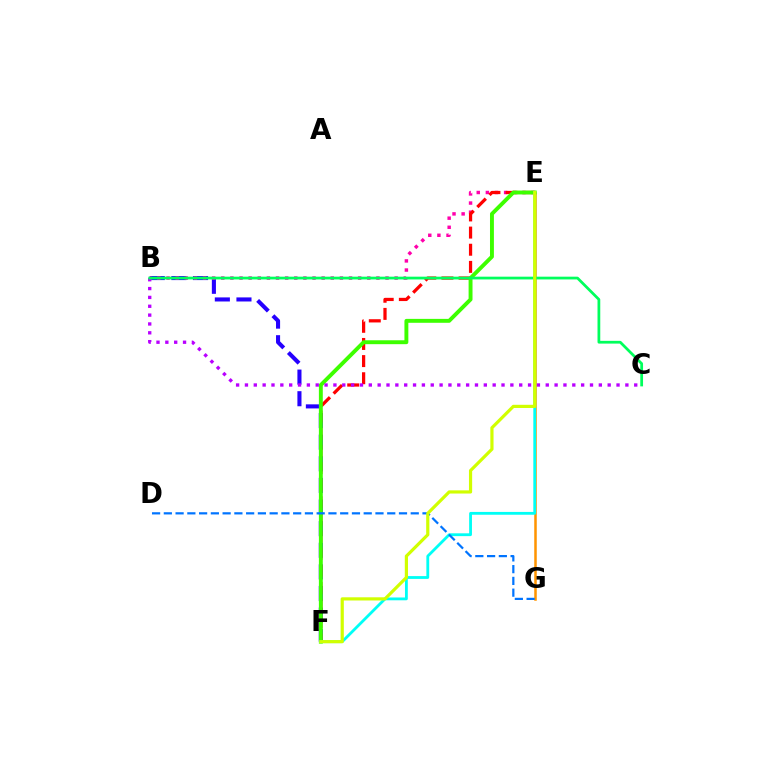{('B', 'F'): [{'color': '#2500ff', 'line_style': 'dashed', 'thickness': 2.94}], ('B', 'E'): [{'color': '#ff00ac', 'line_style': 'dotted', 'thickness': 2.48}], ('E', 'G'): [{'color': '#ff9400', 'line_style': 'solid', 'thickness': 1.81}], ('E', 'F'): [{'color': '#ff0000', 'line_style': 'dashed', 'thickness': 2.33}, {'color': '#3dff00', 'line_style': 'solid', 'thickness': 2.81}, {'color': '#00fff6', 'line_style': 'solid', 'thickness': 2.03}, {'color': '#d1ff00', 'line_style': 'solid', 'thickness': 2.3}], ('B', 'C'): [{'color': '#b900ff', 'line_style': 'dotted', 'thickness': 2.4}, {'color': '#00ff5c', 'line_style': 'solid', 'thickness': 1.98}], ('D', 'G'): [{'color': '#0074ff', 'line_style': 'dashed', 'thickness': 1.6}]}